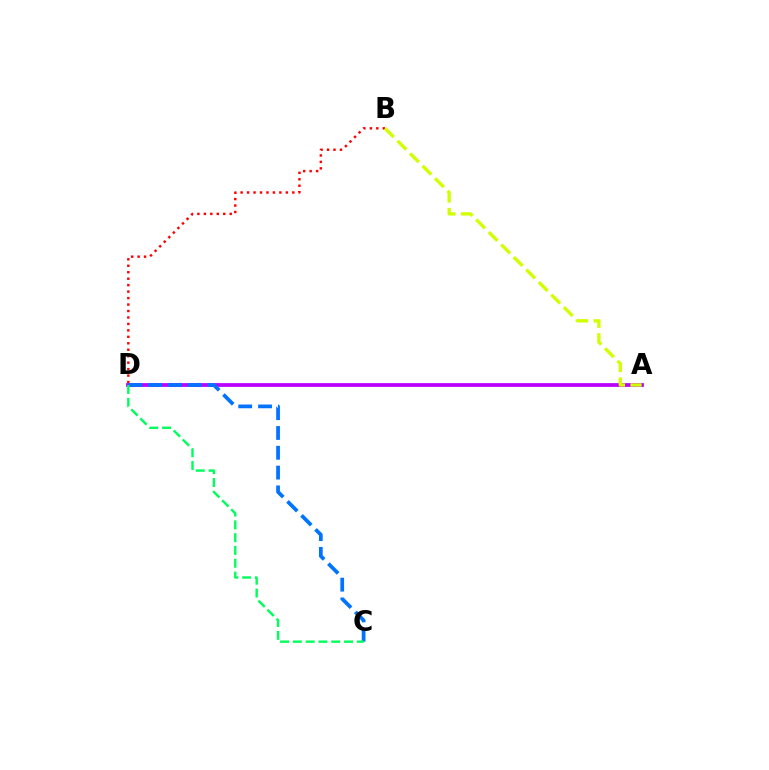{('B', 'D'): [{'color': '#ff0000', 'line_style': 'dotted', 'thickness': 1.76}], ('A', 'D'): [{'color': '#b900ff', 'line_style': 'solid', 'thickness': 2.7}], ('A', 'B'): [{'color': '#d1ff00', 'line_style': 'dashed', 'thickness': 2.4}], ('C', 'D'): [{'color': '#0074ff', 'line_style': 'dashed', 'thickness': 2.69}, {'color': '#00ff5c', 'line_style': 'dashed', 'thickness': 1.74}]}